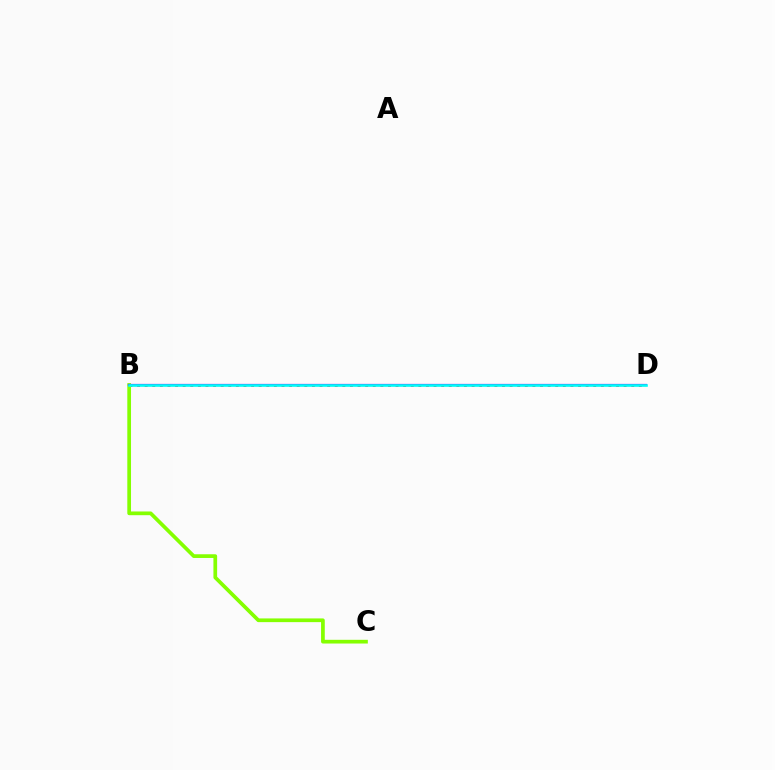{('B', 'D'): [{'color': '#ff0000', 'line_style': 'dotted', 'thickness': 2.07}, {'color': '#7200ff', 'line_style': 'solid', 'thickness': 1.59}, {'color': '#00fff6', 'line_style': 'solid', 'thickness': 1.87}], ('B', 'C'): [{'color': '#84ff00', 'line_style': 'solid', 'thickness': 2.67}]}